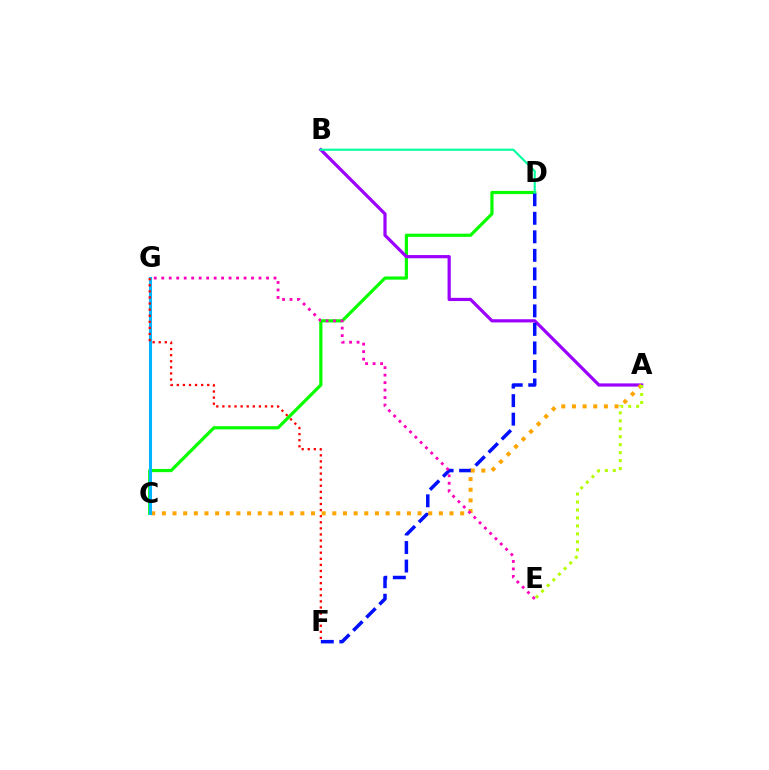{('C', 'D'): [{'color': '#08ff00', 'line_style': 'solid', 'thickness': 2.3}], ('A', 'B'): [{'color': '#9b00ff', 'line_style': 'solid', 'thickness': 2.3}], ('D', 'F'): [{'color': '#0010ff', 'line_style': 'dashed', 'thickness': 2.52}], ('A', 'C'): [{'color': '#ffa500', 'line_style': 'dotted', 'thickness': 2.89}], ('C', 'G'): [{'color': '#00b5ff', 'line_style': 'solid', 'thickness': 2.21}], ('A', 'E'): [{'color': '#b3ff00', 'line_style': 'dotted', 'thickness': 2.16}], ('F', 'G'): [{'color': '#ff0000', 'line_style': 'dotted', 'thickness': 1.65}], ('B', 'D'): [{'color': '#00ff9d', 'line_style': 'solid', 'thickness': 1.51}], ('E', 'G'): [{'color': '#ff00bd', 'line_style': 'dotted', 'thickness': 2.03}]}